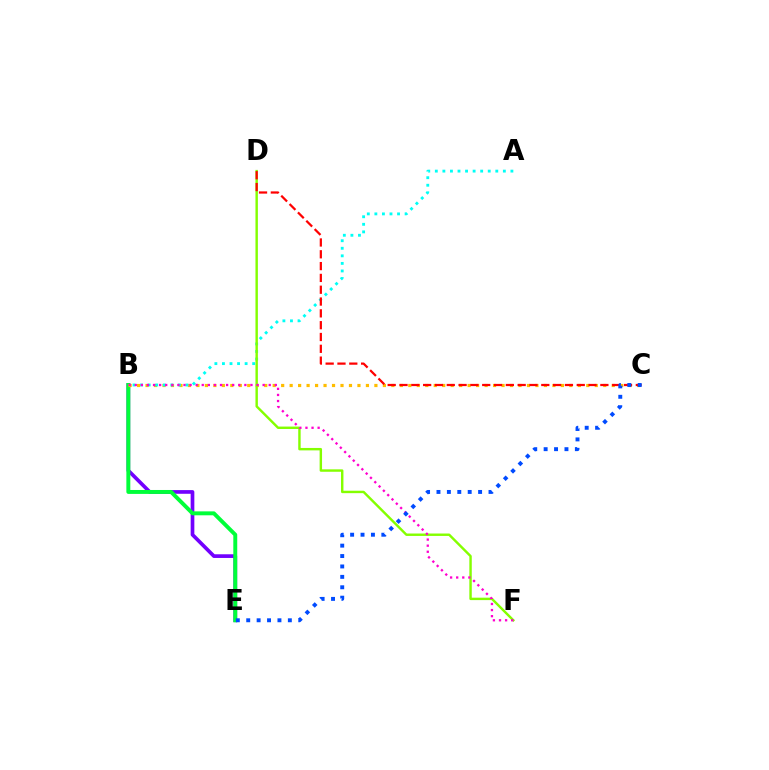{('B', 'E'): [{'color': '#7200ff', 'line_style': 'solid', 'thickness': 2.65}, {'color': '#00ff39', 'line_style': 'solid', 'thickness': 2.83}], ('B', 'C'): [{'color': '#ffbd00', 'line_style': 'dotted', 'thickness': 2.3}], ('A', 'B'): [{'color': '#00fff6', 'line_style': 'dotted', 'thickness': 2.05}], ('D', 'F'): [{'color': '#84ff00', 'line_style': 'solid', 'thickness': 1.75}], ('C', 'D'): [{'color': '#ff0000', 'line_style': 'dashed', 'thickness': 1.61}], ('B', 'F'): [{'color': '#ff00cf', 'line_style': 'dotted', 'thickness': 1.65}], ('C', 'E'): [{'color': '#004bff', 'line_style': 'dotted', 'thickness': 2.83}]}